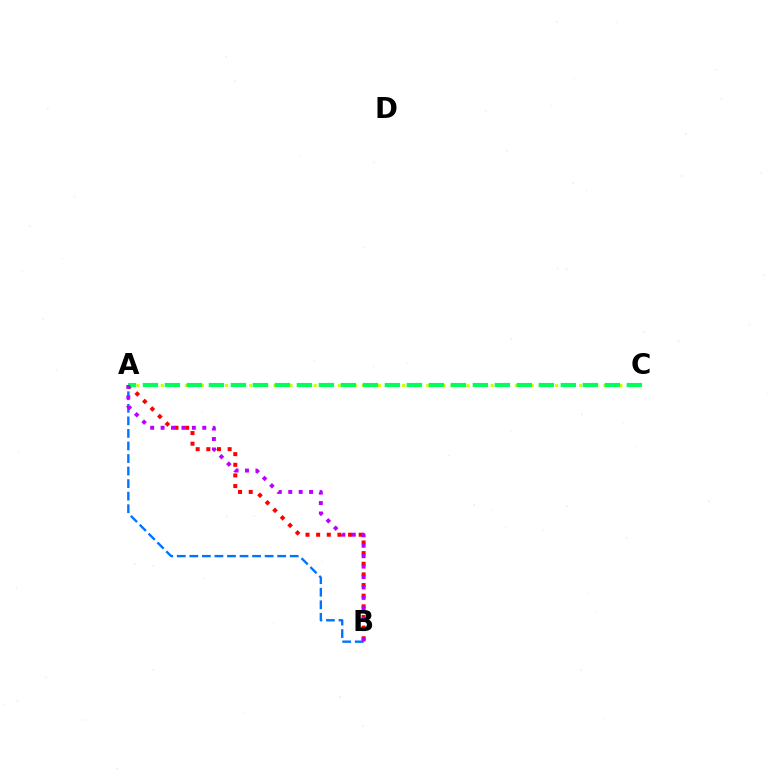{('A', 'B'): [{'color': '#ff0000', 'line_style': 'dotted', 'thickness': 2.89}, {'color': '#0074ff', 'line_style': 'dashed', 'thickness': 1.7}, {'color': '#b900ff', 'line_style': 'dotted', 'thickness': 2.83}], ('A', 'C'): [{'color': '#d1ff00', 'line_style': 'dotted', 'thickness': 2.19}, {'color': '#00ff5c', 'line_style': 'dashed', 'thickness': 2.99}]}